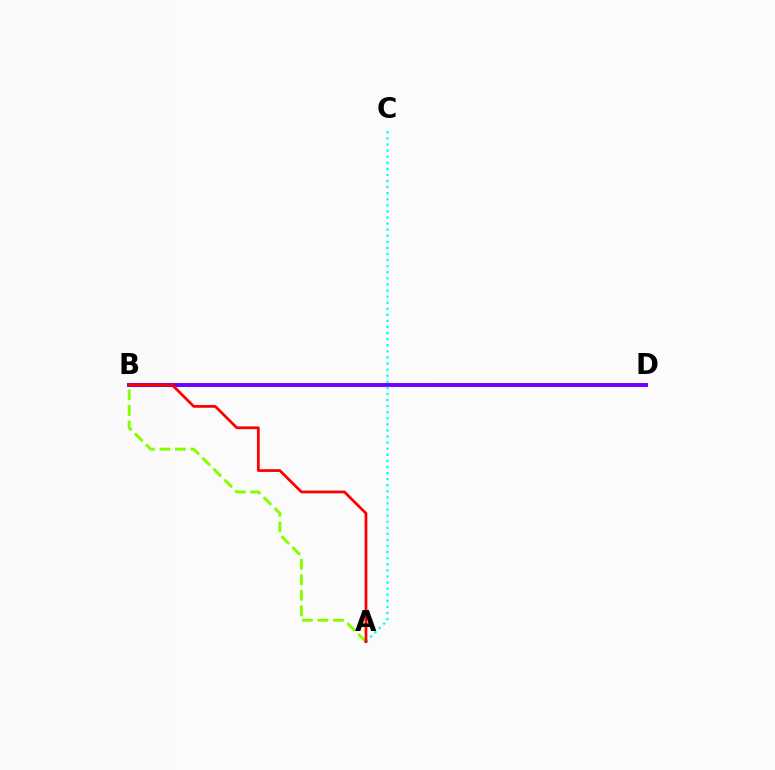{('B', 'D'): [{'color': '#7200ff', 'line_style': 'solid', 'thickness': 2.85}], ('A', 'B'): [{'color': '#84ff00', 'line_style': 'dashed', 'thickness': 2.1}, {'color': '#ff0000', 'line_style': 'solid', 'thickness': 1.98}], ('A', 'C'): [{'color': '#00fff6', 'line_style': 'dotted', 'thickness': 1.65}]}